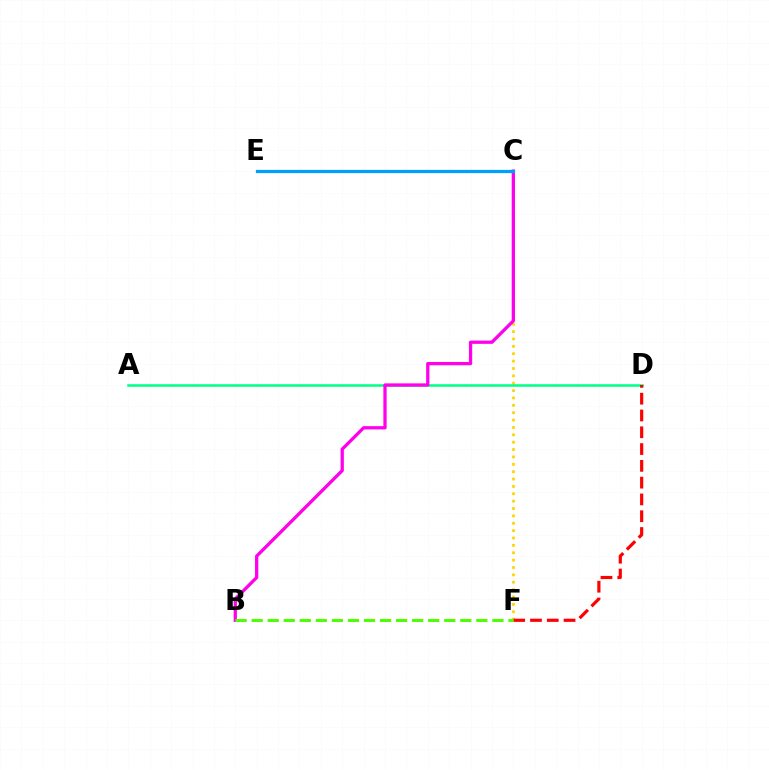{('C', 'F'): [{'color': '#ffd500', 'line_style': 'dotted', 'thickness': 2.0}], ('A', 'D'): [{'color': '#00ff86', 'line_style': 'solid', 'thickness': 1.82}], ('B', 'C'): [{'color': '#ff00ed', 'line_style': 'solid', 'thickness': 2.35}], ('D', 'F'): [{'color': '#ff0000', 'line_style': 'dashed', 'thickness': 2.28}], ('B', 'F'): [{'color': '#4fff00', 'line_style': 'dashed', 'thickness': 2.18}], ('C', 'E'): [{'color': '#3700ff', 'line_style': 'solid', 'thickness': 2.1}, {'color': '#009eff', 'line_style': 'solid', 'thickness': 2.33}]}